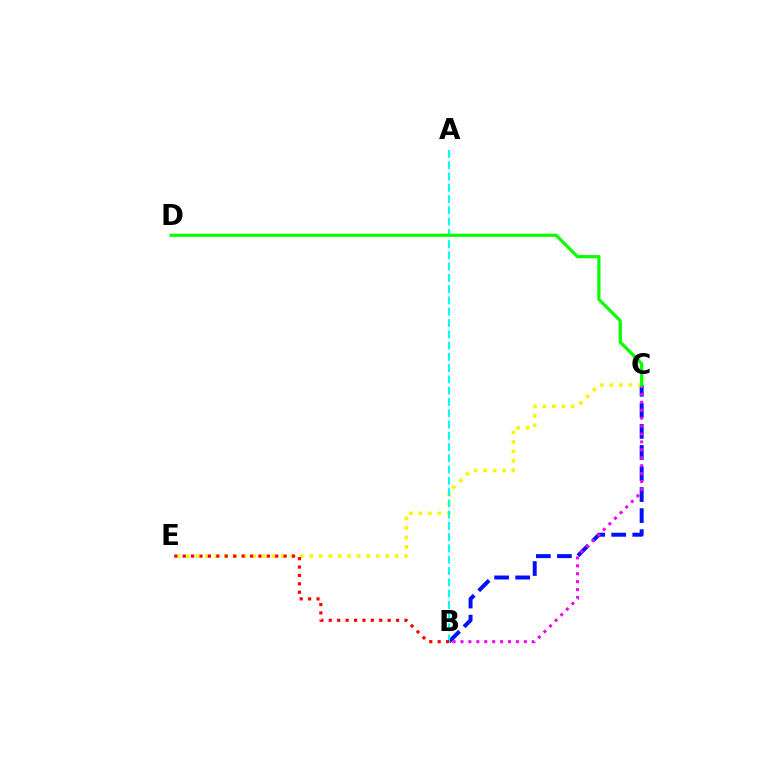{('B', 'C'): [{'color': '#0010ff', 'line_style': 'dashed', 'thickness': 2.86}, {'color': '#ee00ff', 'line_style': 'dotted', 'thickness': 2.15}], ('C', 'E'): [{'color': '#fcf500', 'line_style': 'dotted', 'thickness': 2.58}], ('A', 'B'): [{'color': '#00fff6', 'line_style': 'dashed', 'thickness': 1.53}], ('C', 'D'): [{'color': '#08ff00', 'line_style': 'solid', 'thickness': 2.32}], ('B', 'E'): [{'color': '#ff0000', 'line_style': 'dotted', 'thickness': 2.28}]}